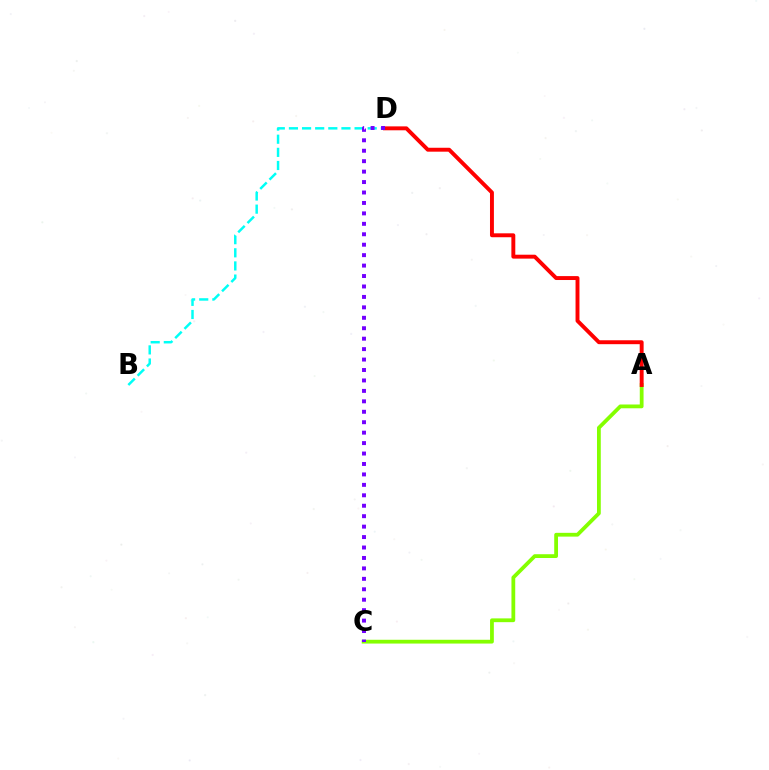{('A', 'C'): [{'color': '#84ff00', 'line_style': 'solid', 'thickness': 2.72}], ('A', 'D'): [{'color': '#ff0000', 'line_style': 'solid', 'thickness': 2.82}], ('B', 'D'): [{'color': '#00fff6', 'line_style': 'dashed', 'thickness': 1.78}], ('C', 'D'): [{'color': '#7200ff', 'line_style': 'dotted', 'thickness': 2.84}]}